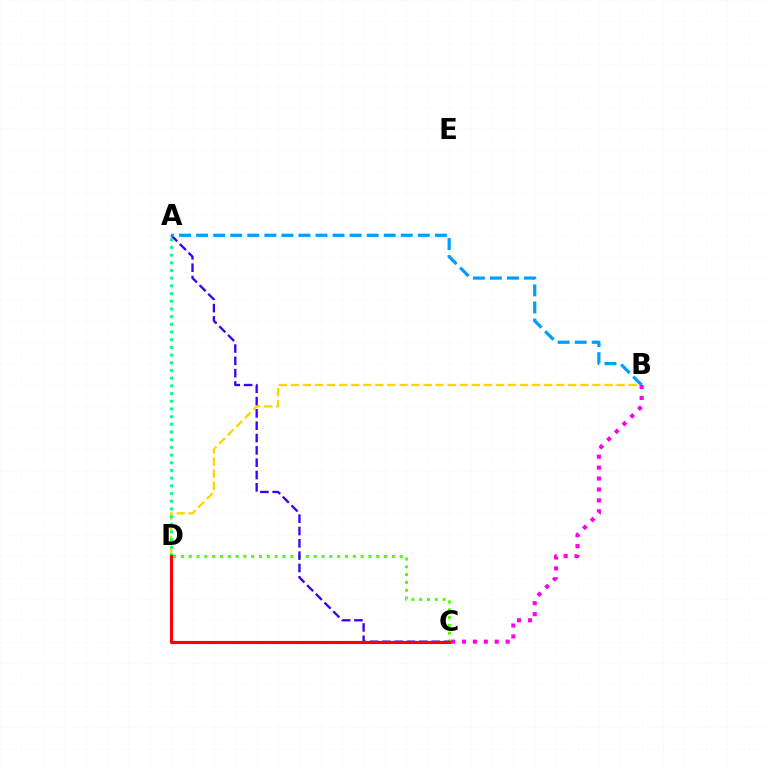{('B', 'D'): [{'color': '#ffd500', 'line_style': 'dashed', 'thickness': 1.64}], ('C', 'D'): [{'color': '#4fff00', 'line_style': 'dotted', 'thickness': 2.12}, {'color': '#ff0000', 'line_style': 'solid', 'thickness': 2.25}], ('A', 'D'): [{'color': '#00ff86', 'line_style': 'dotted', 'thickness': 2.09}], ('A', 'C'): [{'color': '#3700ff', 'line_style': 'dashed', 'thickness': 1.67}], ('A', 'B'): [{'color': '#009eff', 'line_style': 'dashed', 'thickness': 2.32}], ('B', 'C'): [{'color': '#ff00ed', 'line_style': 'dotted', 'thickness': 2.97}]}